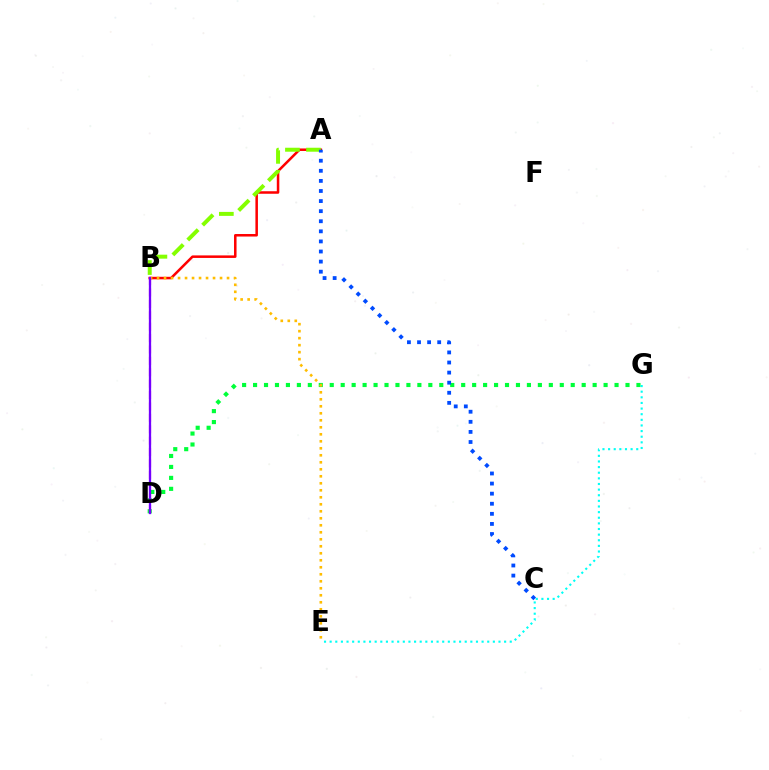{('A', 'B'): [{'color': '#ff0000', 'line_style': 'solid', 'thickness': 1.82}, {'color': '#84ff00', 'line_style': 'dashed', 'thickness': 2.86}], ('D', 'G'): [{'color': '#00ff39', 'line_style': 'dotted', 'thickness': 2.98}], ('B', 'E'): [{'color': '#ffbd00', 'line_style': 'dotted', 'thickness': 1.9}], ('B', 'D'): [{'color': '#ff00cf', 'line_style': 'dashed', 'thickness': 1.55}, {'color': '#7200ff', 'line_style': 'solid', 'thickness': 1.64}], ('E', 'G'): [{'color': '#00fff6', 'line_style': 'dotted', 'thickness': 1.53}], ('A', 'C'): [{'color': '#004bff', 'line_style': 'dotted', 'thickness': 2.74}]}